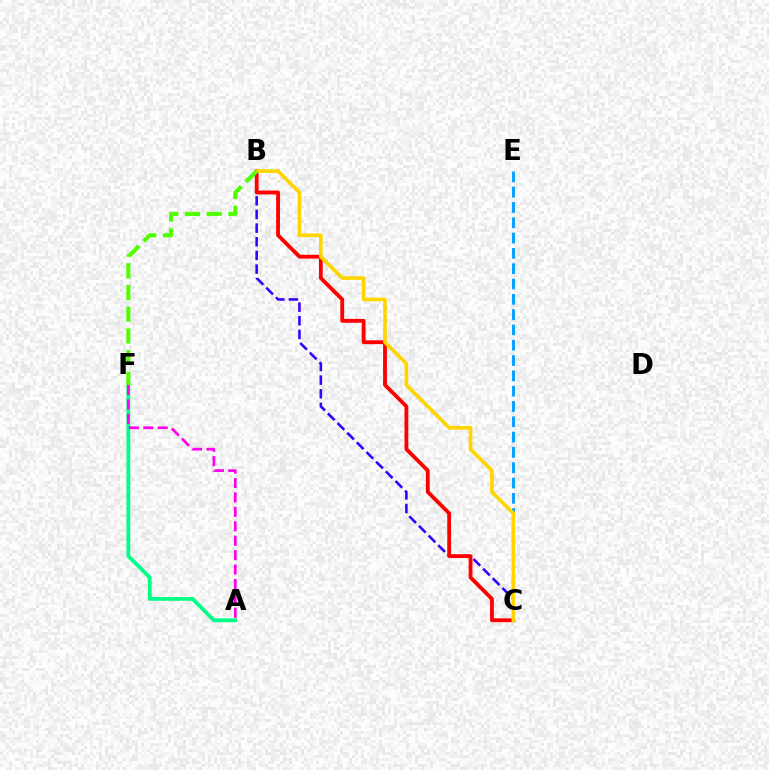{('C', 'E'): [{'color': '#009eff', 'line_style': 'dashed', 'thickness': 2.08}], ('A', 'F'): [{'color': '#00ff86', 'line_style': 'solid', 'thickness': 2.73}, {'color': '#ff00ed', 'line_style': 'dashed', 'thickness': 1.96}], ('B', 'C'): [{'color': '#3700ff', 'line_style': 'dashed', 'thickness': 1.85}, {'color': '#ff0000', 'line_style': 'solid', 'thickness': 2.75}, {'color': '#ffd500', 'line_style': 'solid', 'thickness': 2.62}], ('B', 'F'): [{'color': '#4fff00', 'line_style': 'dashed', 'thickness': 2.95}]}